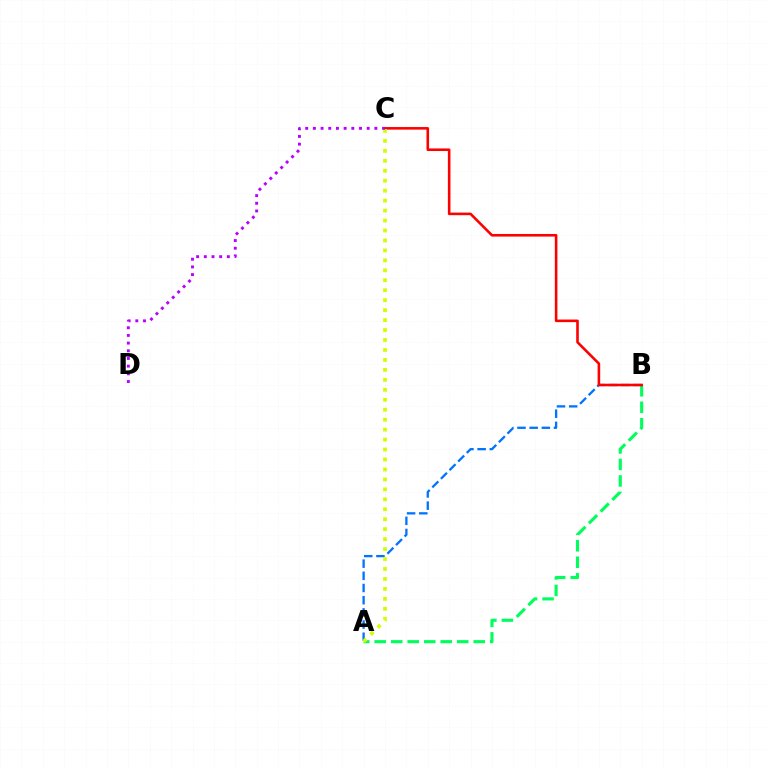{('A', 'B'): [{'color': '#00ff5c', 'line_style': 'dashed', 'thickness': 2.24}, {'color': '#0074ff', 'line_style': 'dashed', 'thickness': 1.65}], ('B', 'C'): [{'color': '#ff0000', 'line_style': 'solid', 'thickness': 1.87}], ('A', 'C'): [{'color': '#d1ff00', 'line_style': 'dotted', 'thickness': 2.7}], ('C', 'D'): [{'color': '#b900ff', 'line_style': 'dotted', 'thickness': 2.09}]}